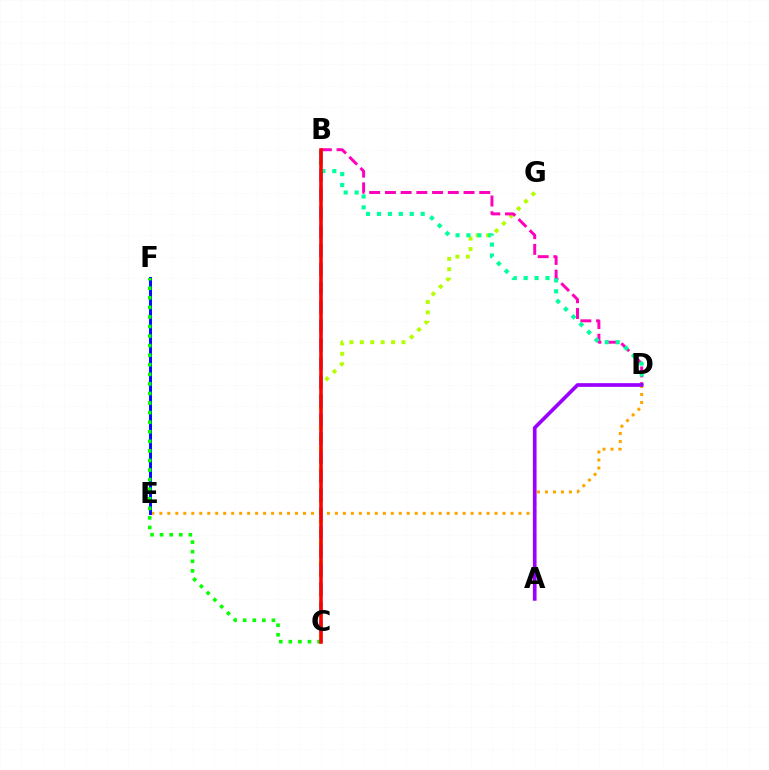{('D', 'E'): [{'color': '#ffa500', 'line_style': 'dotted', 'thickness': 2.17}], ('C', 'G'): [{'color': '#b3ff00', 'line_style': 'dotted', 'thickness': 2.83}], ('E', 'F'): [{'color': '#0010ff', 'line_style': 'solid', 'thickness': 2.13}], ('B', 'C'): [{'color': '#00b5ff', 'line_style': 'dashed', 'thickness': 2.56}, {'color': '#ff0000', 'line_style': 'solid', 'thickness': 2.57}], ('B', 'D'): [{'color': '#ff00bd', 'line_style': 'dashed', 'thickness': 2.14}, {'color': '#00ff9d', 'line_style': 'dotted', 'thickness': 2.97}], ('C', 'F'): [{'color': '#08ff00', 'line_style': 'dotted', 'thickness': 2.6}], ('A', 'D'): [{'color': '#9b00ff', 'line_style': 'solid', 'thickness': 2.64}]}